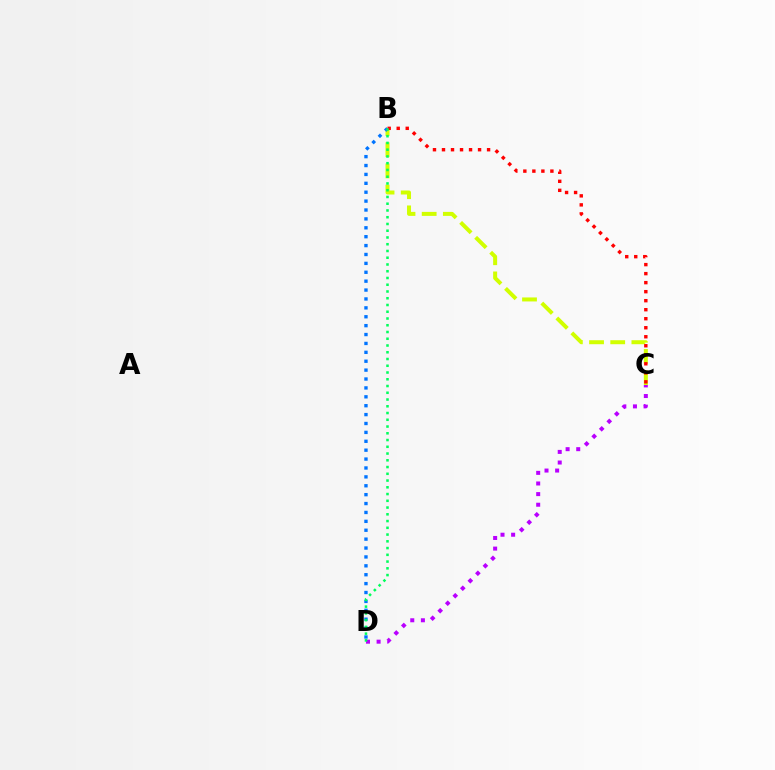{('B', 'C'): [{'color': '#d1ff00', 'line_style': 'dashed', 'thickness': 2.88}, {'color': '#ff0000', 'line_style': 'dotted', 'thickness': 2.45}], ('B', 'D'): [{'color': '#0074ff', 'line_style': 'dotted', 'thickness': 2.42}, {'color': '#00ff5c', 'line_style': 'dotted', 'thickness': 1.83}], ('C', 'D'): [{'color': '#b900ff', 'line_style': 'dotted', 'thickness': 2.89}]}